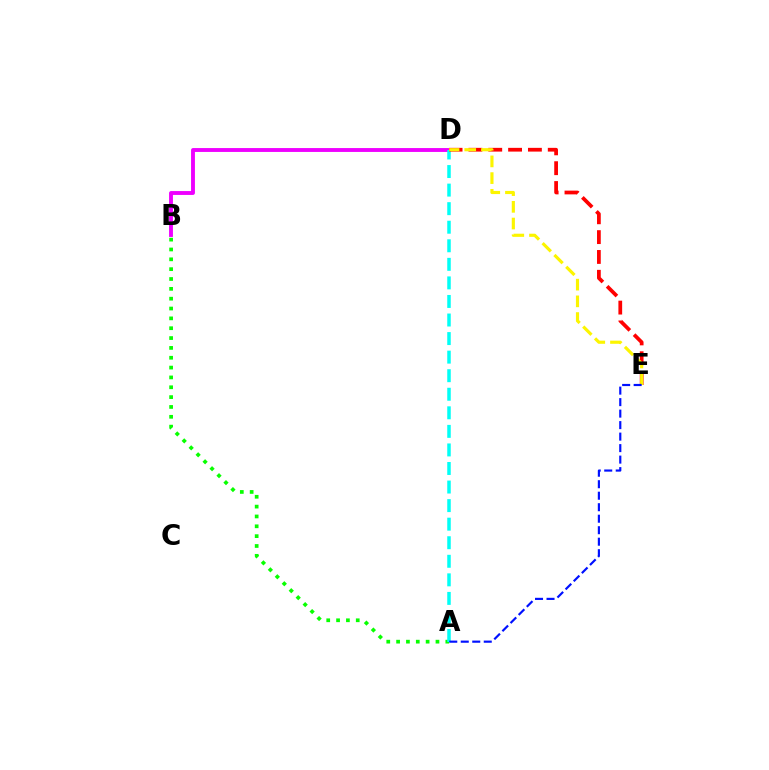{('B', 'D'): [{'color': '#ee00ff', 'line_style': 'solid', 'thickness': 2.79}], ('A', 'B'): [{'color': '#08ff00', 'line_style': 'dotted', 'thickness': 2.67}], ('A', 'D'): [{'color': '#00fff6', 'line_style': 'dashed', 'thickness': 2.52}], ('D', 'E'): [{'color': '#ff0000', 'line_style': 'dashed', 'thickness': 2.69}, {'color': '#fcf500', 'line_style': 'dashed', 'thickness': 2.27}], ('A', 'E'): [{'color': '#0010ff', 'line_style': 'dashed', 'thickness': 1.56}]}